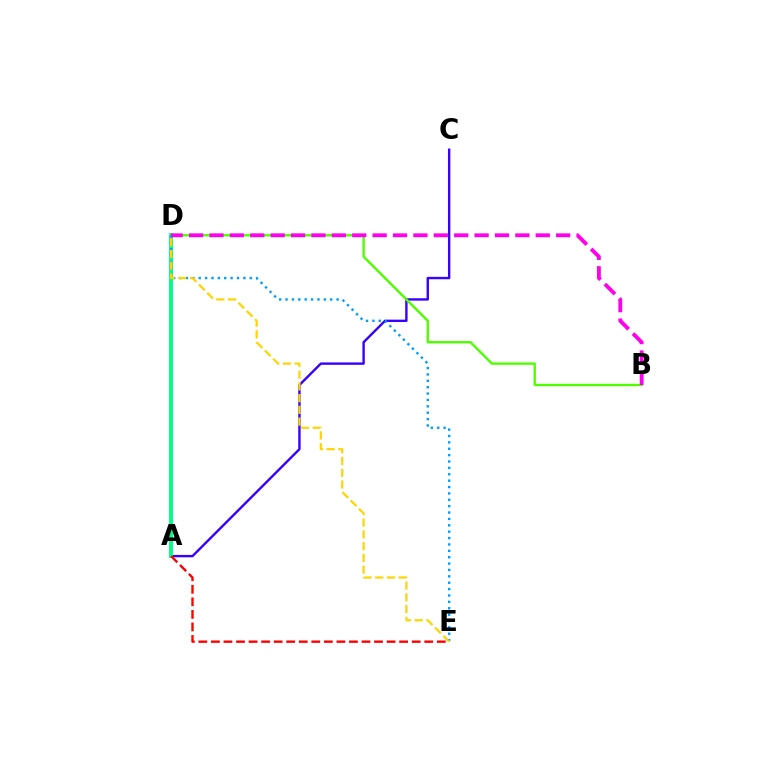{('A', 'C'): [{'color': '#3700ff', 'line_style': 'solid', 'thickness': 1.72}], ('A', 'D'): [{'color': '#00ff86', 'line_style': 'solid', 'thickness': 2.82}], ('B', 'D'): [{'color': '#4fff00', 'line_style': 'solid', 'thickness': 1.72}, {'color': '#ff00ed', 'line_style': 'dashed', 'thickness': 2.77}], ('A', 'E'): [{'color': '#ff0000', 'line_style': 'dashed', 'thickness': 1.7}], ('D', 'E'): [{'color': '#009eff', 'line_style': 'dotted', 'thickness': 1.73}, {'color': '#ffd500', 'line_style': 'dashed', 'thickness': 1.6}]}